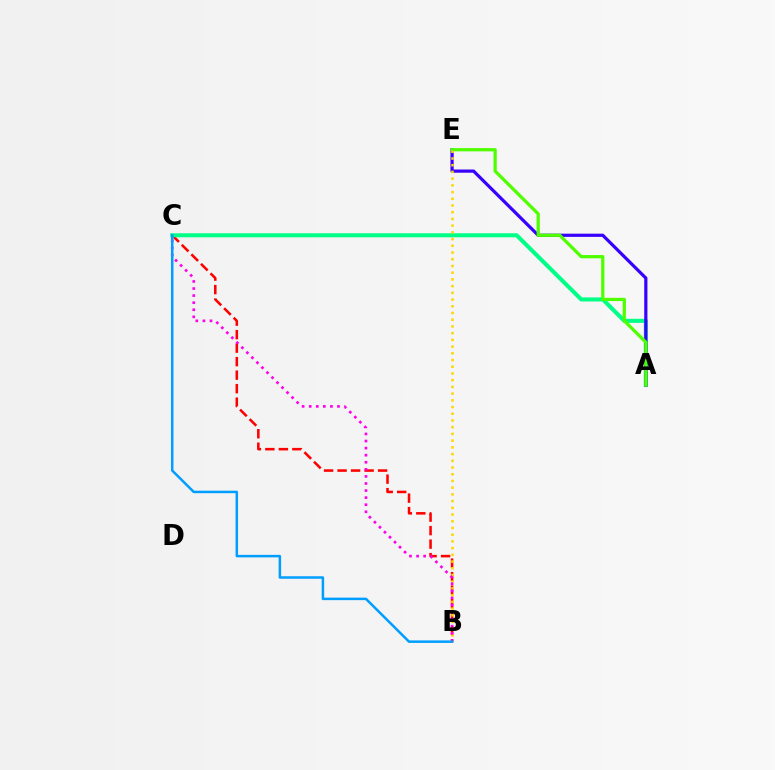{('B', 'C'): [{'color': '#ff0000', 'line_style': 'dashed', 'thickness': 1.83}, {'color': '#ff00ed', 'line_style': 'dotted', 'thickness': 1.92}, {'color': '#009eff', 'line_style': 'solid', 'thickness': 1.8}], ('A', 'C'): [{'color': '#00ff86', 'line_style': 'solid', 'thickness': 2.92}], ('A', 'E'): [{'color': '#3700ff', 'line_style': 'solid', 'thickness': 2.3}, {'color': '#4fff00', 'line_style': 'solid', 'thickness': 2.34}], ('B', 'E'): [{'color': '#ffd500', 'line_style': 'dotted', 'thickness': 1.83}]}